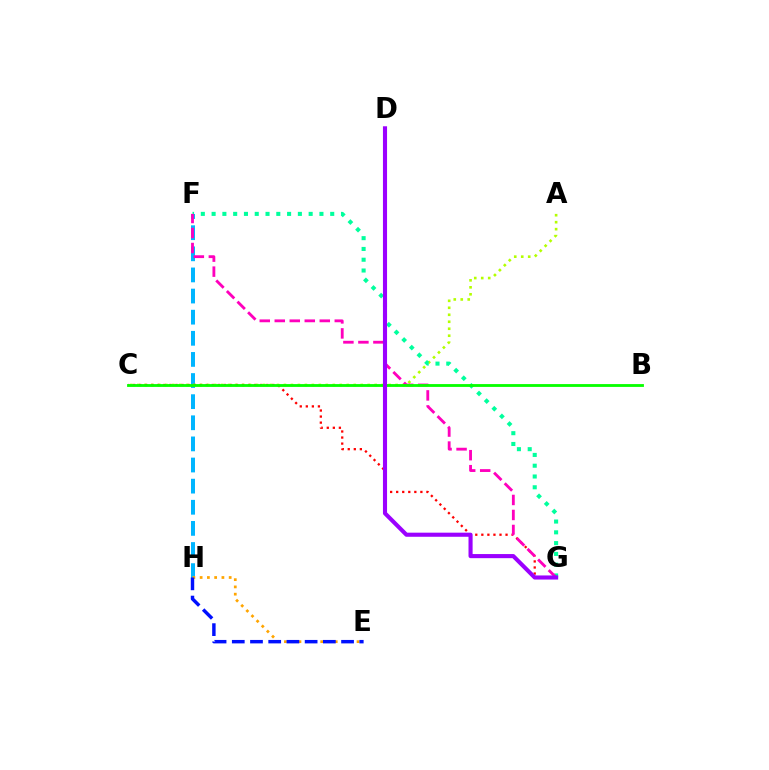{('F', 'H'): [{'color': '#00b5ff', 'line_style': 'dashed', 'thickness': 2.87}], ('A', 'C'): [{'color': '#b3ff00', 'line_style': 'dotted', 'thickness': 1.9}], ('C', 'G'): [{'color': '#ff0000', 'line_style': 'dotted', 'thickness': 1.64}], ('F', 'G'): [{'color': '#00ff9d', 'line_style': 'dotted', 'thickness': 2.93}, {'color': '#ff00bd', 'line_style': 'dashed', 'thickness': 2.04}], ('E', 'H'): [{'color': '#ffa500', 'line_style': 'dotted', 'thickness': 1.97}, {'color': '#0010ff', 'line_style': 'dashed', 'thickness': 2.47}], ('B', 'C'): [{'color': '#08ff00', 'line_style': 'solid', 'thickness': 2.04}], ('D', 'G'): [{'color': '#9b00ff', 'line_style': 'solid', 'thickness': 2.95}]}